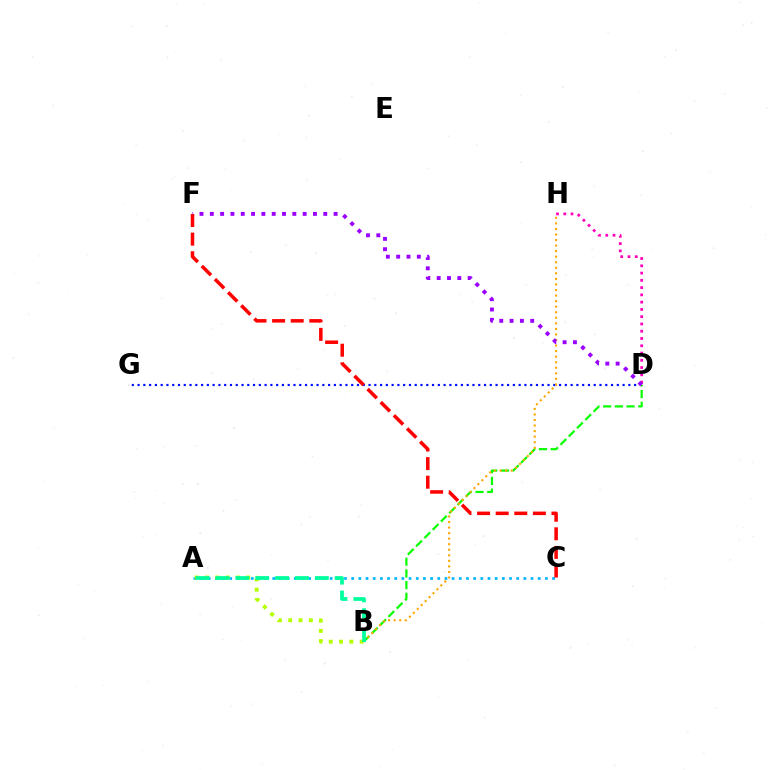{('D', 'H'): [{'color': '#ff00bd', 'line_style': 'dotted', 'thickness': 1.97}], ('D', 'G'): [{'color': '#0010ff', 'line_style': 'dotted', 'thickness': 1.57}], ('B', 'D'): [{'color': '#08ff00', 'line_style': 'dashed', 'thickness': 1.59}], ('A', 'C'): [{'color': '#00b5ff', 'line_style': 'dotted', 'thickness': 1.95}], ('B', 'H'): [{'color': '#ffa500', 'line_style': 'dotted', 'thickness': 1.51}], ('D', 'F'): [{'color': '#9b00ff', 'line_style': 'dotted', 'thickness': 2.8}], ('C', 'F'): [{'color': '#ff0000', 'line_style': 'dashed', 'thickness': 2.53}], ('A', 'B'): [{'color': '#b3ff00', 'line_style': 'dotted', 'thickness': 2.8}, {'color': '#00ff9d', 'line_style': 'dashed', 'thickness': 2.7}]}